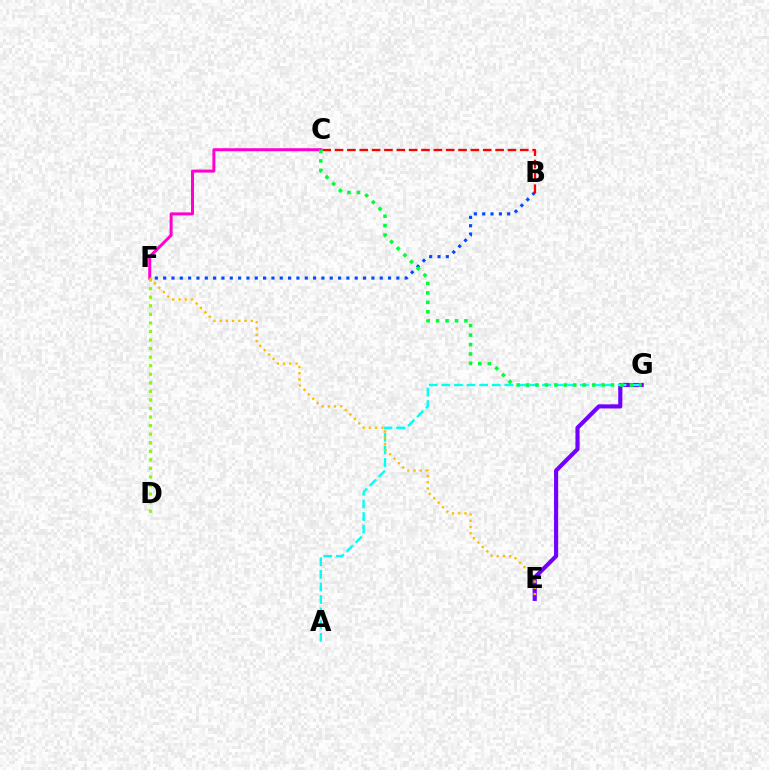{('E', 'G'): [{'color': '#7200ff', 'line_style': 'solid', 'thickness': 2.98}], ('A', 'G'): [{'color': '#00fff6', 'line_style': 'dashed', 'thickness': 1.71}], ('B', 'F'): [{'color': '#004bff', 'line_style': 'dotted', 'thickness': 2.26}], ('D', 'F'): [{'color': '#84ff00', 'line_style': 'dotted', 'thickness': 2.33}], ('B', 'C'): [{'color': '#ff0000', 'line_style': 'dashed', 'thickness': 1.68}], ('C', 'F'): [{'color': '#ff00cf', 'line_style': 'solid', 'thickness': 2.16}], ('C', 'G'): [{'color': '#00ff39', 'line_style': 'dotted', 'thickness': 2.56}], ('E', 'F'): [{'color': '#ffbd00', 'line_style': 'dotted', 'thickness': 1.7}]}